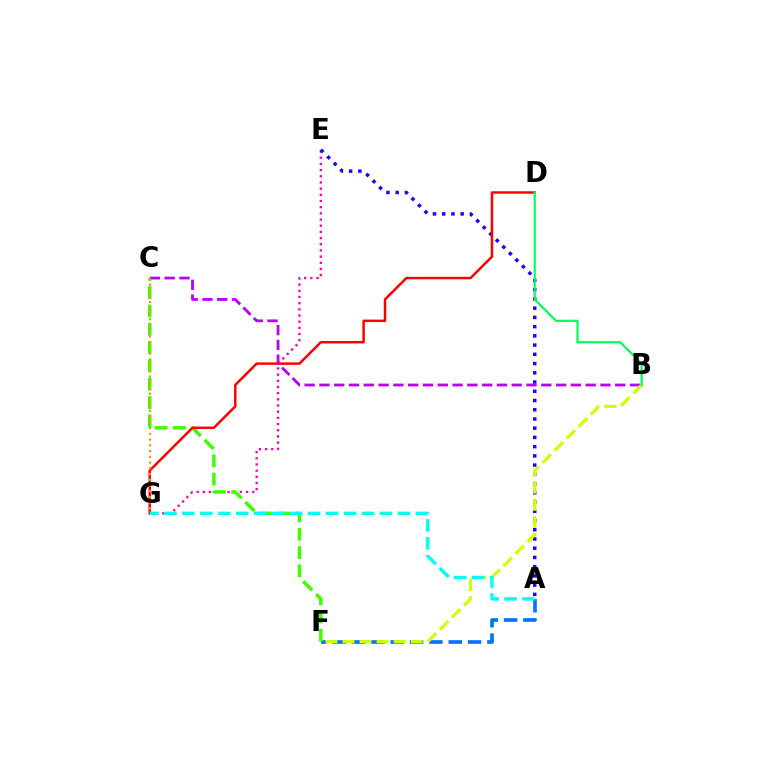{('E', 'G'): [{'color': '#ff00ac', 'line_style': 'dotted', 'thickness': 1.68}], ('A', 'F'): [{'color': '#0074ff', 'line_style': 'dashed', 'thickness': 2.63}], ('A', 'E'): [{'color': '#2500ff', 'line_style': 'dotted', 'thickness': 2.51}], ('C', 'F'): [{'color': '#3dff00', 'line_style': 'dashed', 'thickness': 2.49}], ('D', 'G'): [{'color': '#ff0000', 'line_style': 'solid', 'thickness': 1.78}], ('B', 'C'): [{'color': '#b900ff', 'line_style': 'dashed', 'thickness': 2.01}], ('B', 'F'): [{'color': '#d1ff00', 'line_style': 'dashed', 'thickness': 2.32}], ('A', 'G'): [{'color': '#00fff6', 'line_style': 'dashed', 'thickness': 2.44}], ('C', 'G'): [{'color': '#ff9400', 'line_style': 'dotted', 'thickness': 1.56}], ('B', 'D'): [{'color': '#00ff5c', 'line_style': 'solid', 'thickness': 1.59}]}